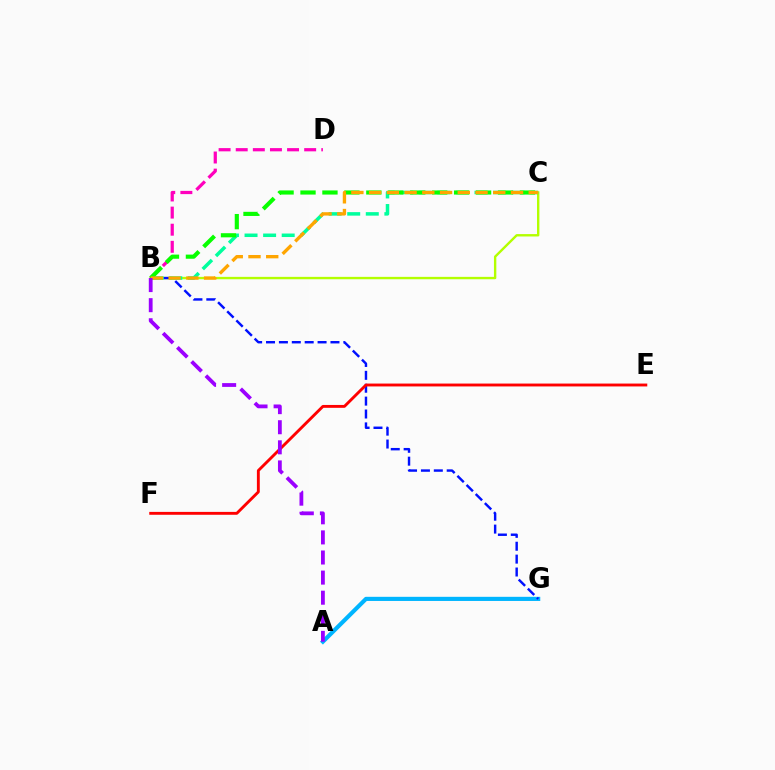{('B', 'C'): [{'color': '#b3ff00', 'line_style': 'solid', 'thickness': 1.72}, {'color': '#00ff9d', 'line_style': 'dashed', 'thickness': 2.52}, {'color': '#08ff00', 'line_style': 'dashed', 'thickness': 2.98}, {'color': '#ffa500', 'line_style': 'dashed', 'thickness': 2.41}], ('A', 'G'): [{'color': '#00b5ff', 'line_style': 'solid', 'thickness': 2.98}], ('B', 'G'): [{'color': '#0010ff', 'line_style': 'dashed', 'thickness': 1.75}], ('E', 'F'): [{'color': '#ff0000', 'line_style': 'solid', 'thickness': 2.07}], ('B', 'D'): [{'color': '#ff00bd', 'line_style': 'dashed', 'thickness': 2.32}], ('A', 'B'): [{'color': '#9b00ff', 'line_style': 'dashed', 'thickness': 2.73}]}